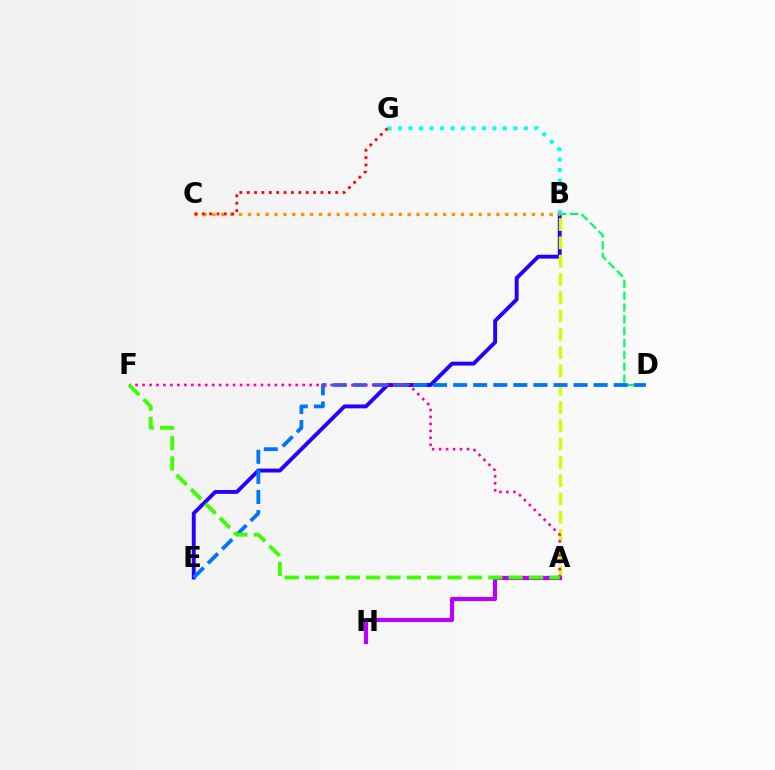{('B', 'E'): [{'color': '#2500ff', 'line_style': 'solid', 'thickness': 2.8}], ('A', 'B'): [{'color': '#d1ff00', 'line_style': 'dashed', 'thickness': 2.49}], ('B', 'D'): [{'color': '#00ff5c', 'line_style': 'dashed', 'thickness': 1.61}], ('B', 'G'): [{'color': '#00fff6', 'line_style': 'dotted', 'thickness': 2.85}], ('D', 'E'): [{'color': '#0074ff', 'line_style': 'dashed', 'thickness': 2.73}], ('A', 'H'): [{'color': '#b900ff', 'line_style': 'solid', 'thickness': 3.0}], ('B', 'C'): [{'color': '#ff9400', 'line_style': 'dotted', 'thickness': 2.41}], ('A', 'F'): [{'color': '#ff00ac', 'line_style': 'dotted', 'thickness': 1.89}, {'color': '#3dff00', 'line_style': 'dashed', 'thickness': 2.77}], ('C', 'G'): [{'color': '#ff0000', 'line_style': 'dotted', 'thickness': 2.0}]}